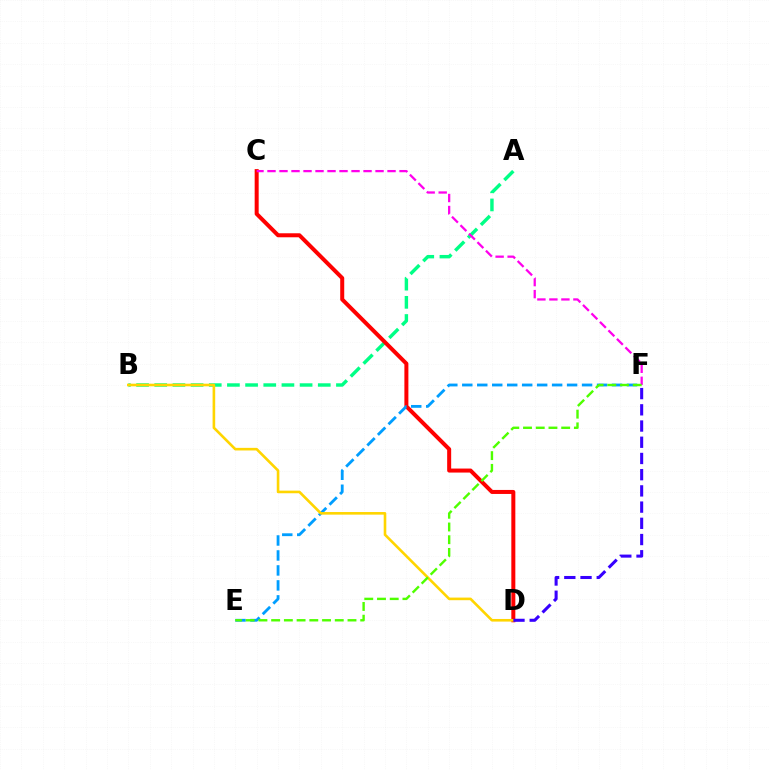{('A', 'B'): [{'color': '#00ff86', 'line_style': 'dashed', 'thickness': 2.47}], ('C', 'D'): [{'color': '#ff0000', 'line_style': 'solid', 'thickness': 2.88}], ('E', 'F'): [{'color': '#009eff', 'line_style': 'dashed', 'thickness': 2.03}, {'color': '#4fff00', 'line_style': 'dashed', 'thickness': 1.73}], ('B', 'D'): [{'color': '#ffd500', 'line_style': 'solid', 'thickness': 1.88}], ('C', 'F'): [{'color': '#ff00ed', 'line_style': 'dashed', 'thickness': 1.63}], ('D', 'F'): [{'color': '#3700ff', 'line_style': 'dashed', 'thickness': 2.2}]}